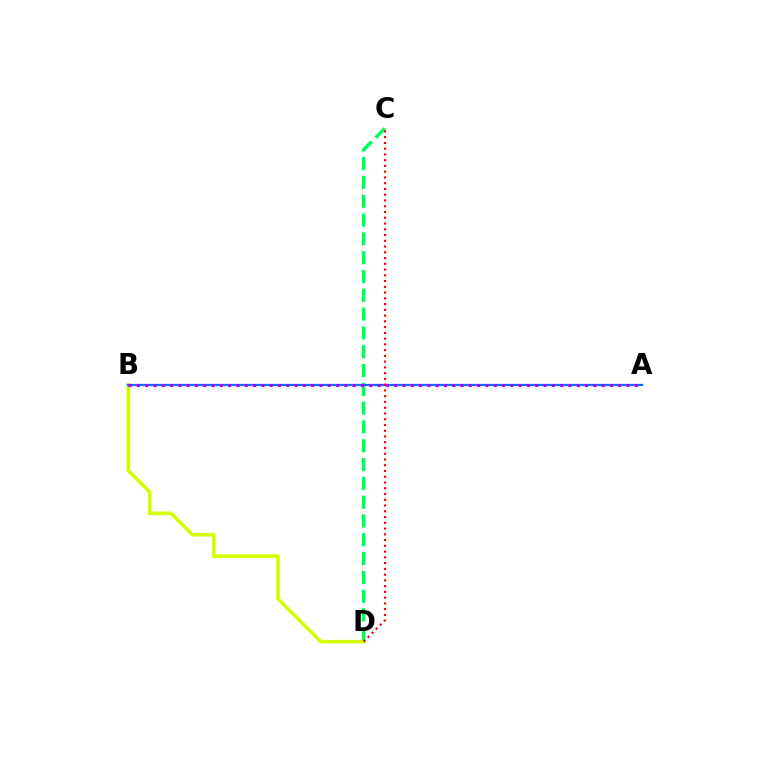{('B', 'D'): [{'color': '#d1ff00', 'line_style': 'solid', 'thickness': 2.57}], ('C', 'D'): [{'color': '#00ff5c', 'line_style': 'dashed', 'thickness': 2.55}, {'color': '#ff0000', 'line_style': 'dotted', 'thickness': 1.56}], ('A', 'B'): [{'color': '#0074ff', 'line_style': 'solid', 'thickness': 1.62}, {'color': '#b900ff', 'line_style': 'dotted', 'thickness': 2.26}]}